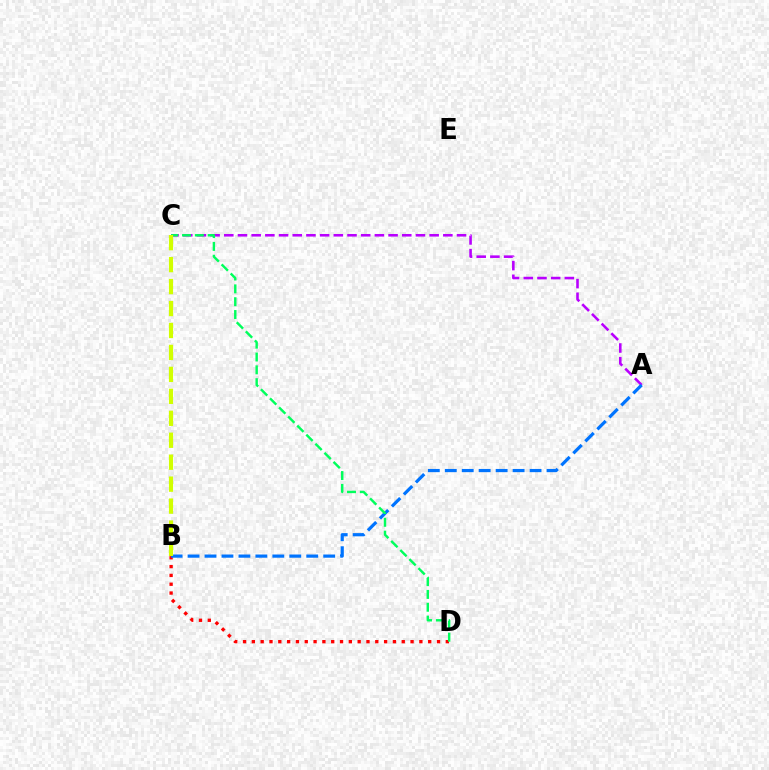{('A', 'C'): [{'color': '#b900ff', 'line_style': 'dashed', 'thickness': 1.86}], ('B', 'D'): [{'color': '#ff0000', 'line_style': 'dotted', 'thickness': 2.4}], ('A', 'B'): [{'color': '#0074ff', 'line_style': 'dashed', 'thickness': 2.3}], ('C', 'D'): [{'color': '#00ff5c', 'line_style': 'dashed', 'thickness': 1.74}], ('B', 'C'): [{'color': '#d1ff00', 'line_style': 'dashed', 'thickness': 2.98}]}